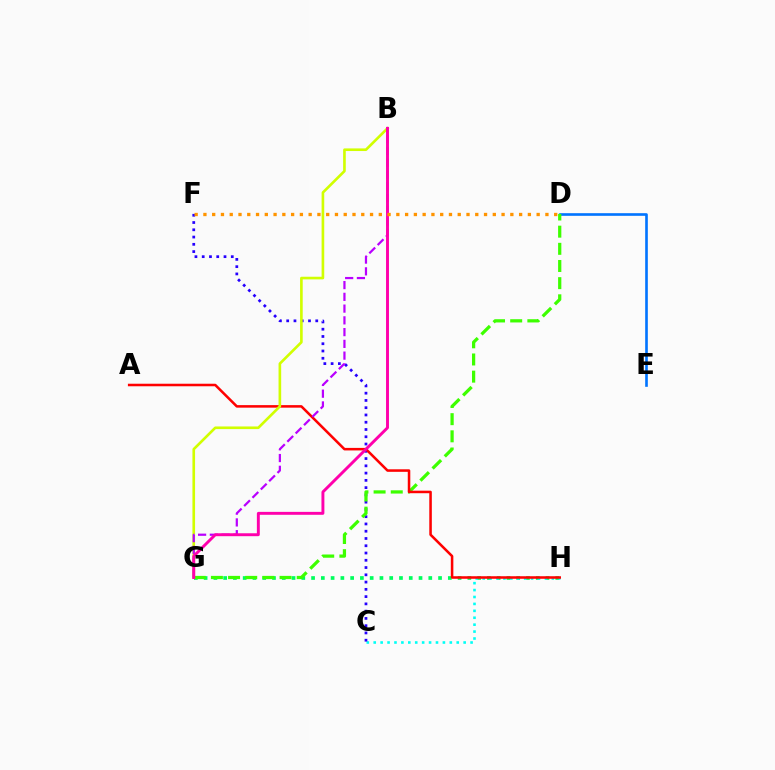{('G', 'H'): [{'color': '#00ff5c', 'line_style': 'dotted', 'thickness': 2.65}], ('D', 'E'): [{'color': '#0074ff', 'line_style': 'solid', 'thickness': 1.89}], ('C', 'H'): [{'color': '#00fff6', 'line_style': 'dotted', 'thickness': 1.88}], ('C', 'F'): [{'color': '#2500ff', 'line_style': 'dotted', 'thickness': 1.97}], ('D', 'G'): [{'color': '#3dff00', 'line_style': 'dashed', 'thickness': 2.33}], ('A', 'H'): [{'color': '#ff0000', 'line_style': 'solid', 'thickness': 1.83}], ('B', 'G'): [{'color': '#d1ff00', 'line_style': 'solid', 'thickness': 1.9}, {'color': '#b900ff', 'line_style': 'dashed', 'thickness': 1.6}, {'color': '#ff00ac', 'line_style': 'solid', 'thickness': 2.1}], ('D', 'F'): [{'color': '#ff9400', 'line_style': 'dotted', 'thickness': 2.38}]}